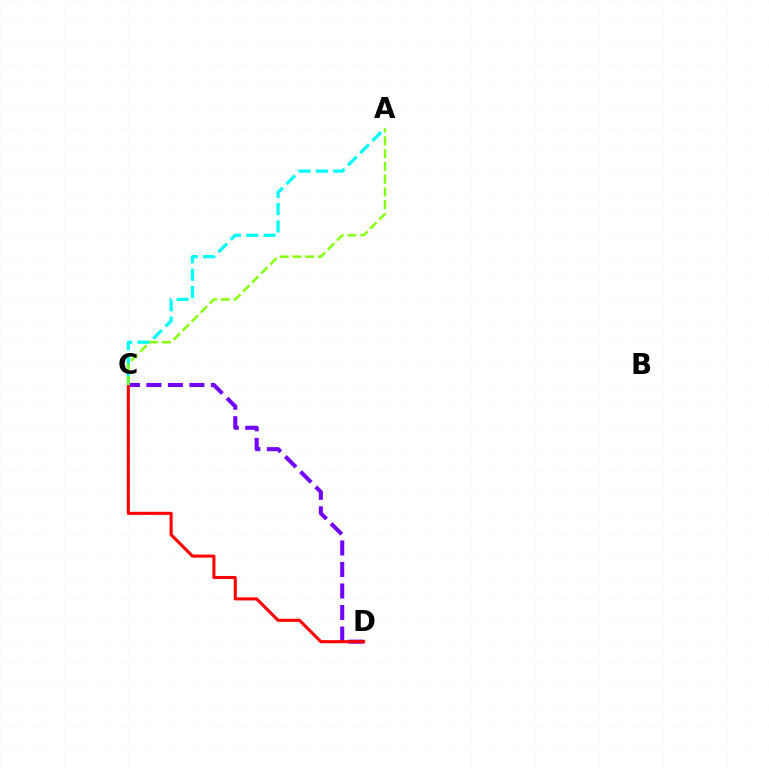{('C', 'D'): [{'color': '#7200ff', 'line_style': 'dashed', 'thickness': 2.92}, {'color': '#ff0000', 'line_style': 'solid', 'thickness': 2.21}], ('A', 'C'): [{'color': '#00fff6', 'line_style': 'dashed', 'thickness': 2.35}, {'color': '#84ff00', 'line_style': 'dashed', 'thickness': 1.73}]}